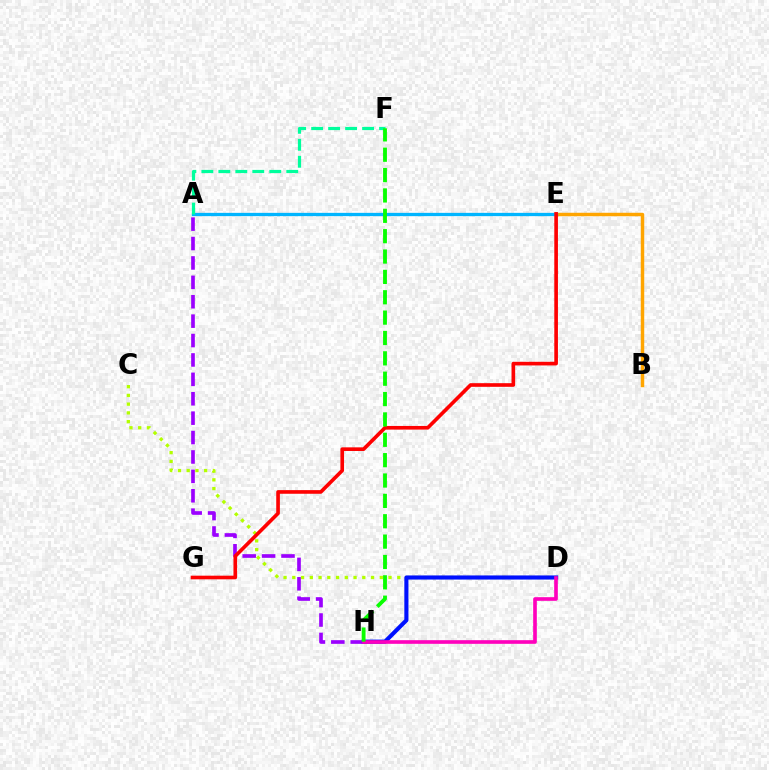{('B', 'E'): [{'color': '#ffa500', 'line_style': 'solid', 'thickness': 2.49}], ('C', 'D'): [{'color': '#b3ff00', 'line_style': 'dotted', 'thickness': 2.38}], ('A', 'E'): [{'color': '#00b5ff', 'line_style': 'solid', 'thickness': 2.37}], ('D', 'H'): [{'color': '#0010ff', 'line_style': 'solid', 'thickness': 2.96}, {'color': '#ff00bd', 'line_style': 'solid', 'thickness': 2.63}], ('A', 'H'): [{'color': '#9b00ff', 'line_style': 'dashed', 'thickness': 2.64}], ('E', 'G'): [{'color': '#ff0000', 'line_style': 'solid', 'thickness': 2.62}], ('A', 'F'): [{'color': '#00ff9d', 'line_style': 'dashed', 'thickness': 2.31}], ('F', 'H'): [{'color': '#08ff00', 'line_style': 'dashed', 'thickness': 2.77}]}